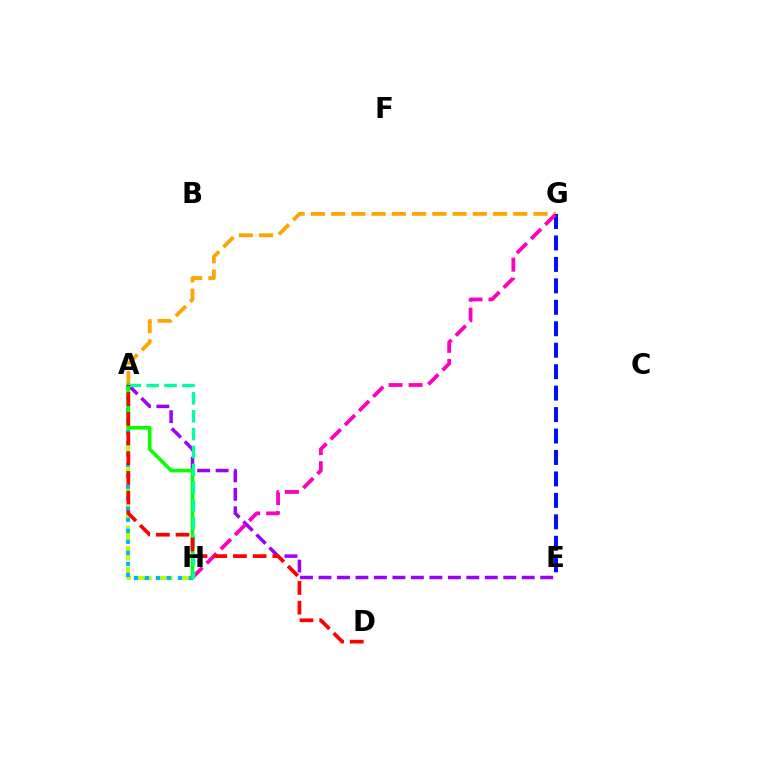{('A', 'H'): [{'color': '#b3ff00', 'line_style': 'dashed', 'thickness': 2.8}, {'color': '#00b5ff', 'line_style': 'dotted', 'thickness': 2.99}, {'color': '#08ff00', 'line_style': 'solid', 'thickness': 2.59}, {'color': '#00ff9d', 'line_style': 'dashed', 'thickness': 2.43}], ('A', 'G'): [{'color': '#ffa500', 'line_style': 'dashed', 'thickness': 2.75}], ('A', 'E'): [{'color': '#9b00ff', 'line_style': 'dashed', 'thickness': 2.51}], ('E', 'G'): [{'color': '#0010ff', 'line_style': 'dashed', 'thickness': 2.91}], ('G', 'H'): [{'color': '#ff00bd', 'line_style': 'dashed', 'thickness': 2.72}], ('A', 'D'): [{'color': '#ff0000', 'line_style': 'dashed', 'thickness': 2.68}]}